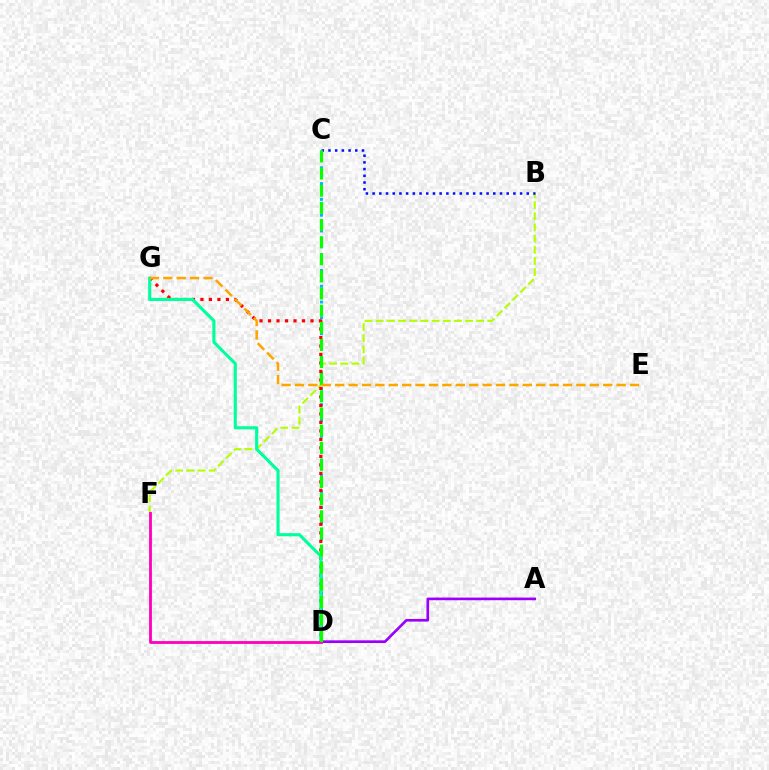{('A', 'D'): [{'color': '#9b00ff', 'line_style': 'solid', 'thickness': 1.91}], ('B', 'F'): [{'color': '#b3ff00', 'line_style': 'dashed', 'thickness': 1.52}], ('B', 'C'): [{'color': '#0010ff', 'line_style': 'dotted', 'thickness': 1.82}], ('C', 'D'): [{'color': '#00b5ff', 'line_style': 'dotted', 'thickness': 2.15}, {'color': '#08ff00', 'line_style': 'dashed', 'thickness': 2.33}], ('D', 'G'): [{'color': '#ff0000', 'line_style': 'dotted', 'thickness': 2.31}, {'color': '#00ff9d', 'line_style': 'solid', 'thickness': 2.24}], ('D', 'F'): [{'color': '#ff00bd', 'line_style': 'solid', 'thickness': 2.03}], ('E', 'G'): [{'color': '#ffa500', 'line_style': 'dashed', 'thickness': 1.82}]}